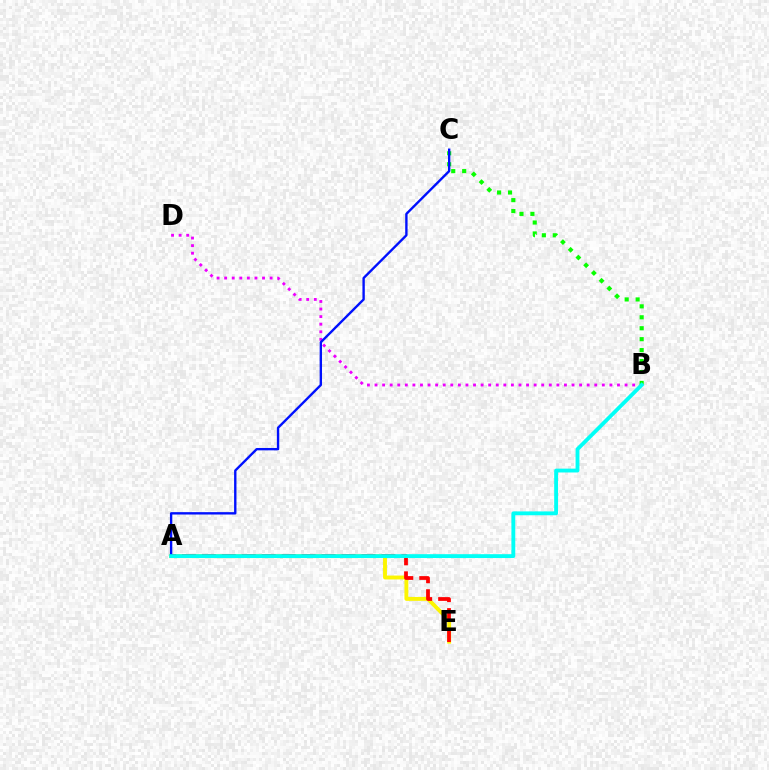{('B', 'D'): [{'color': '#ee00ff', 'line_style': 'dotted', 'thickness': 2.06}], ('A', 'E'): [{'color': '#fcf500', 'line_style': 'solid', 'thickness': 2.8}, {'color': '#ff0000', 'line_style': 'dashed', 'thickness': 2.71}], ('B', 'C'): [{'color': '#08ff00', 'line_style': 'dotted', 'thickness': 2.97}], ('A', 'C'): [{'color': '#0010ff', 'line_style': 'solid', 'thickness': 1.71}], ('A', 'B'): [{'color': '#00fff6', 'line_style': 'solid', 'thickness': 2.77}]}